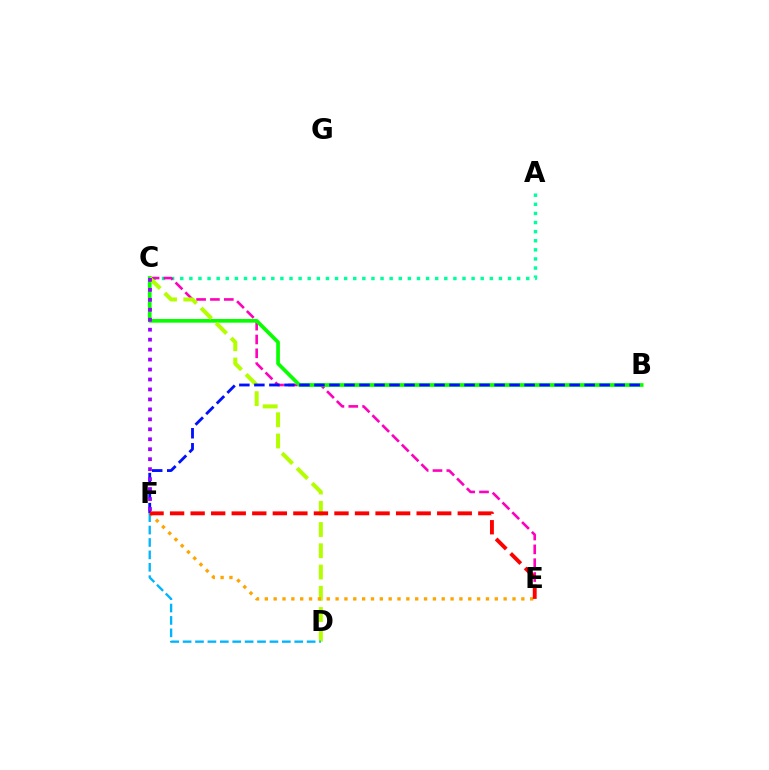{('A', 'C'): [{'color': '#00ff9d', 'line_style': 'dotted', 'thickness': 2.47}], ('C', 'E'): [{'color': '#ff00bd', 'line_style': 'dashed', 'thickness': 1.88}], ('B', 'C'): [{'color': '#08ff00', 'line_style': 'solid', 'thickness': 2.66}], ('C', 'D'): [{'color': '#b3ff00', 'line_style': 'dashed', 'thickness': 2.89}], ('B', 'F'): [{'color': '#0010ff', 'line_style': 'dashed', 'thickness': 2.04}], ('E', 'F'): [{'color': '#ffa500', 'line_style': 'dotted', 'thickness': 2.4}, {'color': '#ff0000', 'line_style': 'dashed', 'thickness': 2.79}], ('D', 'F'): [{'color': '#00b5ff', 'line_style': 'dashed', 'thickness': 1.69}], ('C', 'F'): [{'color': '#9b00ff', 'line_style': 'dotted', 'thickness': 2.71}]}